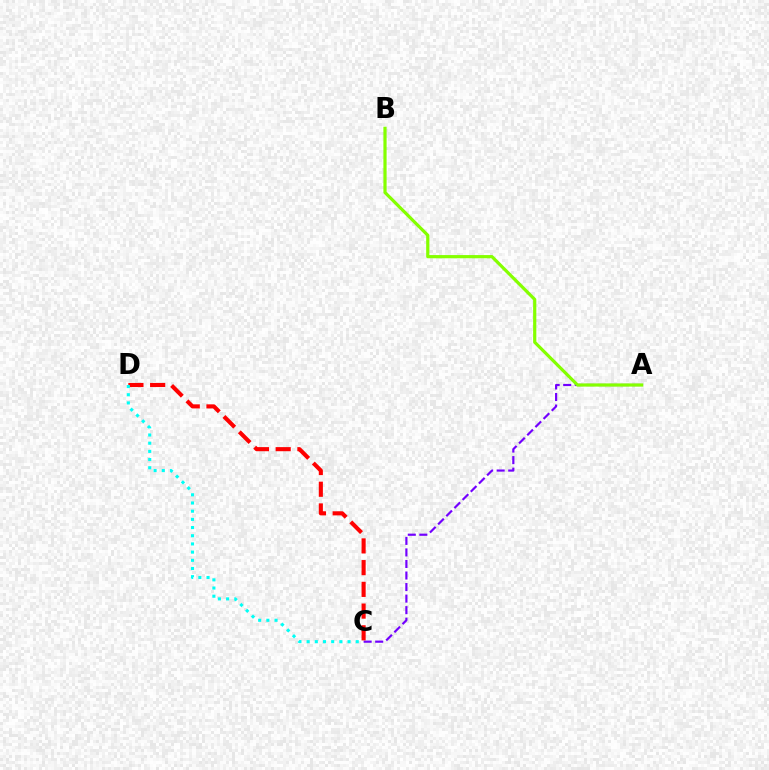{('A', 'C'): [{'color': '#7200ff', 'line_style': 'dashed', 'thickness': 1.57}], ('A', 'B'): [{'color': '#84ff00', 'line_style': 'solid', 'thickness': 2.3}], ('C', 'D'): [{'color': '#ff0000', 'line_style': 'dashed', 'thickness': 2.95}, {'color': '#00fff6', 'line_style': 'dotted', 'thickness': 2.22}]}